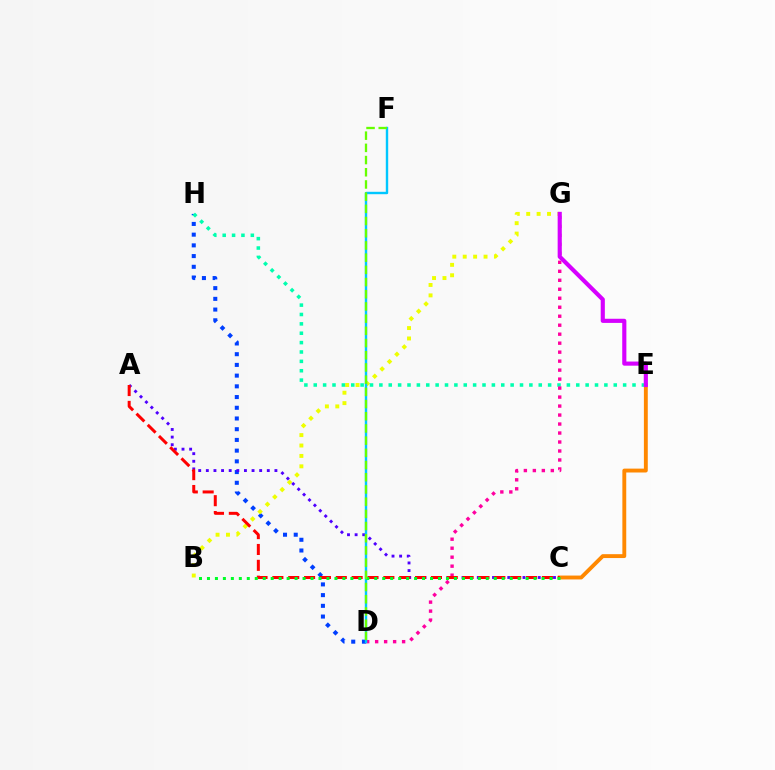{('C', 'E'): [{'color': '#ff8800', 'line_style': 'solid', 'thickness': 2.79}], ('D', 'H'): [{'color': '#003fff', 'line_style': 'dotted', 'thickness': 2.91}], ('B', 'G'): [{'color': '#eeff00', 'line_style': 'dotted', 'thickness': 2.83}], ('E', 'H'): [{'color': '#00ffaf', 'line_style': 'dotted', 'thickness': 2.55}], ('A', 'C'): [{'color': '#4f00ff', 'line_style': 'dotted', 'thickness': 2.07}, {'color': '#ff0000', 'line_style': 'dashed', 'thickness': 2.15}], ('D', 'G'): [{'color': '#ff00a0', 'line_style': 'dotted', 'thickness': 2.44}], ('D', 'F'): [{'color': '#00c7ff', 'line_style': 'solid', 'thickness': 1.73}, {'color': '#66ff00', 'line_style': 'dashed', 'thickness': 1.66}], ('E', 'G'): [{'color': '#d600ff', 'line_style': 'solid', 'thickness': 2.98}], ('B', 'C'): [{'color': '#00ff27', 'line_style': 'dotted', 'thickness': 2.16}]}